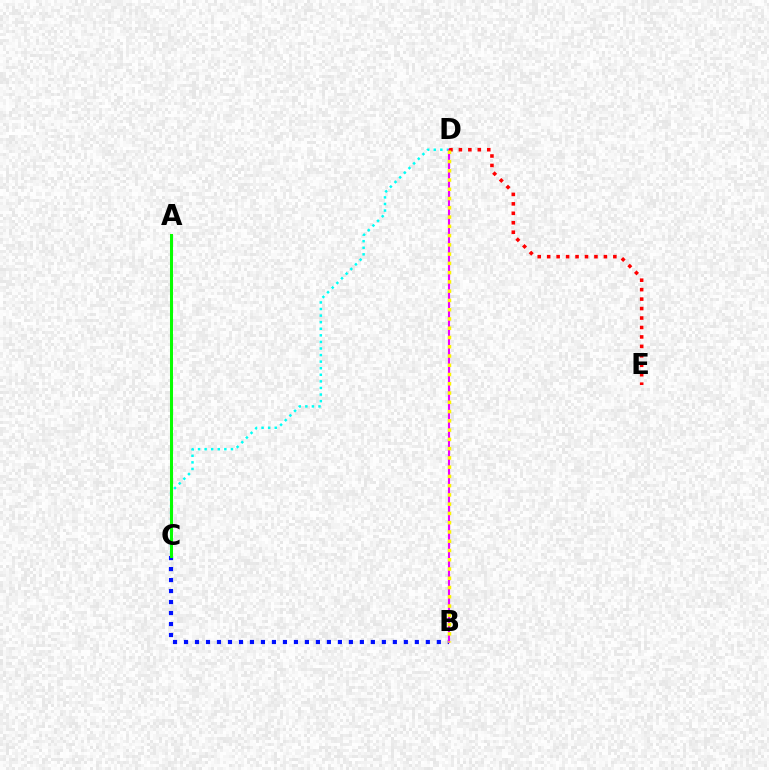{('B', 'C'): [{'color': '#0010ff', 'line_style': 'dotted', 'thickness': 2.99}], ('C', 'D'): [{'color': '#00fff6', 'line_style': 'dotted', 'thickness': 1.79}], ('B', 'D'): [{'color': '#ee00ff', 'line_style': 'solid', 'thickness': 1.54}, {'color': '#fcf500', 'line_style': 'dotted', 'thickness': 2.52}], ('A', 'C'): [{'color': '#08ff00', 'line_style': 'solid', 'thickness': 2.18}], ('D', 'E'): [{'color': '#ff0000', 'line_style': 'dotted', 'thickness': 2.57}]}